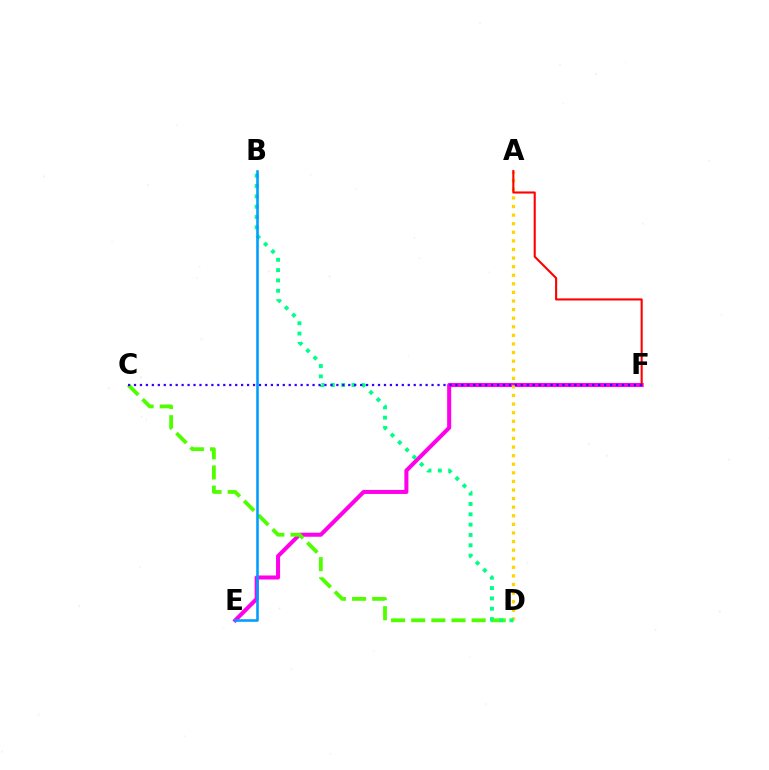{('E', 'F'): [{'color': '#ff00ed', 'line_style': 'solid', 'thickness': 2.91}], ('A', 'D'): [{'color': '#ffd500', 'line_style': 'dotted', 'thickness': 2.33}], ('A', 'F'): [{'color': '#ff0000', 'line_style': 'solid', 'thickness': 1.51}], ('C', 'D'): [{'color': '#4fff00', 'line_style': 'dashed', 'thickness': 2.74}], ('B', 'D'): [{'color': '#00ff86', 'line_style': 'dotted', 'thickness': 2.81}], ('C', 'F'): [{'color': '#3700ff', 'line_style': 'dotted', 'thickness': 1.62}], ('B', 'E'): [{'color': '#009eff', 'line_style': 'solid', 'thickness': 1.86}]}